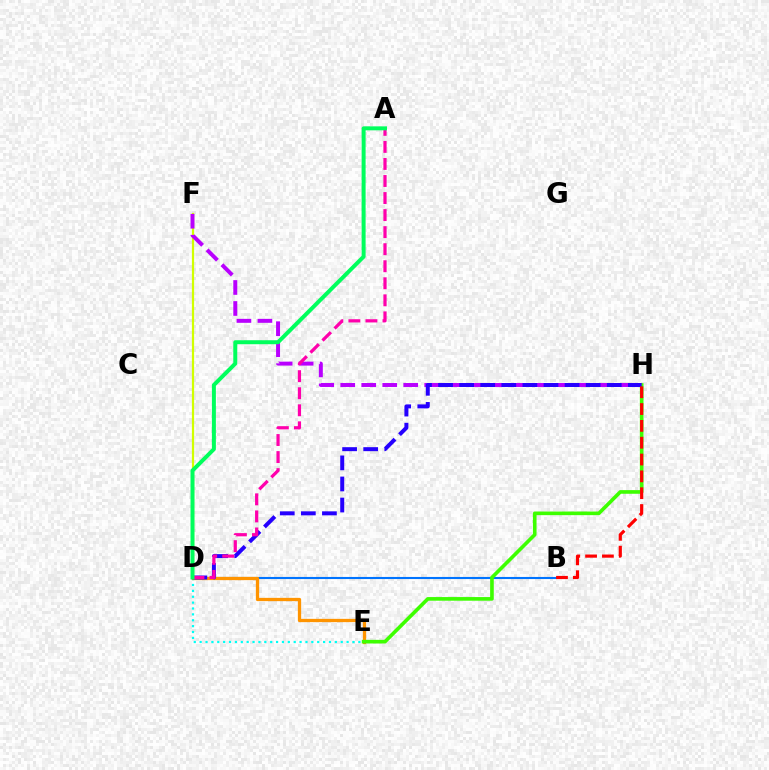{('B', 'D'): [{'color': '#0074ff', 'line_style': 'solid', 'thickness': 1.51}], ('D', 'F'): [{'color': '#d1ff00', 'line_style': 'solid', 'thickness': 1.59}], ('F', 'H'): [{'color': '#b900ff', 'line_style': 'dashed', 'thickness': 2.85}], ('D', 'E'): [{'color': '#00fff6', 'line_style': 'dotted', 'thickness': 1.6}, {'color': '#ff9400', 'line_style': 'solid', 'thickness': 2.36}], ('E', 'H'): [{'color': '#3dff00', 'line_style': 'solid', 'thickness': 2.62}], ('D', 'H'): [{'color': '#2500ff', 'line_style': 'dashed', 'thickness': 2.86}], ('A', 'D'): [{'color': '#ff00ac', 'line_style': 'dashed', 'thickness': 2.32}, {'color': '#00ff5c', 'line_style': 'solid', 'thickness': 2.87}], ('B', 'H'): [{'color': '#ff0000', 'line_style': 'dashed', 'thickness': 2.29}]}